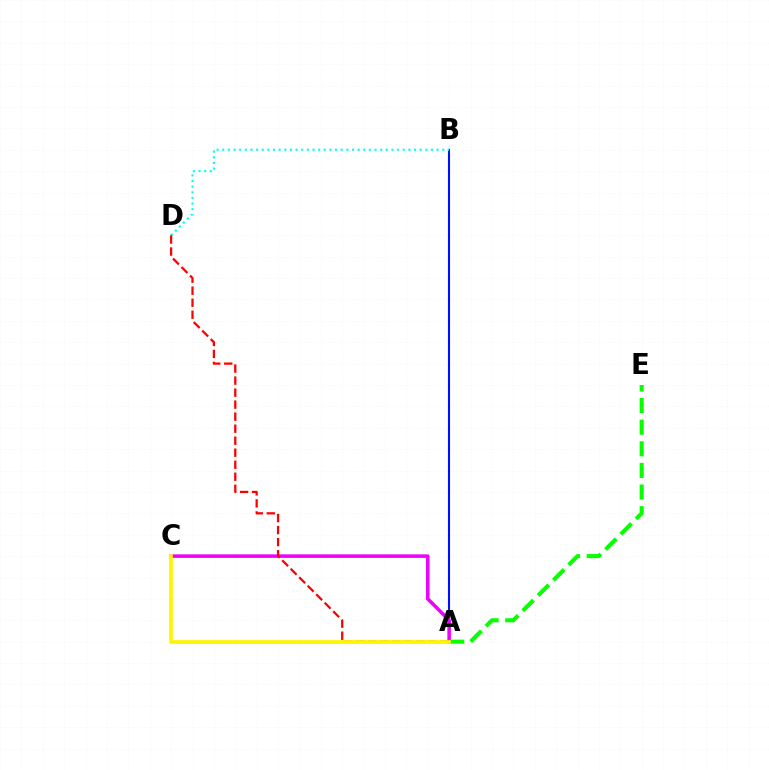{('A', 'B'): [{'color': '#0010ff', 'line_style': 'solid', 'thickness': 1.51}], ('B', 'D'): [{'color': '#00fff6', 'line_style': 'dotted', 'thickness': 1.53}], ('A', 'C'): [{'color': '#ee00ff', 'line_style': 'solid', 'thickness': 2.55}, {'color': '#fcf500', 'line_style': 'solid', 'thickness': 2.65}], ('A', 'D'): [{'color': '#ff0000', 'line_style': 'dashed', 'thickness': 1.63}], ('A', 'E'): [{'color': '#08ff00', 'line_style': 'dashed', 'thickness': 2.94}]}